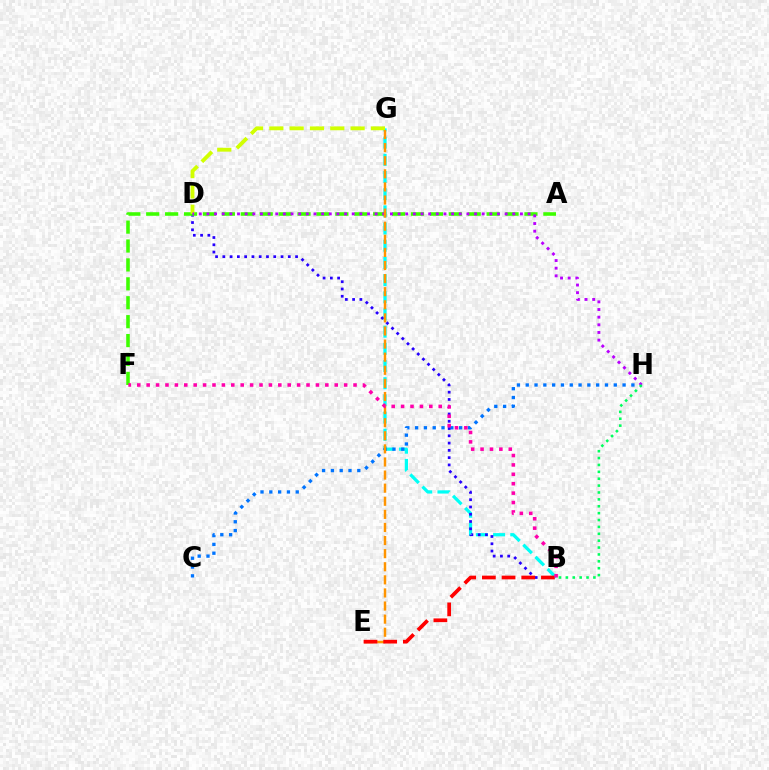{('B', 'G'): [{'color': '#00fff6', 'line_style': 'dashed', 'thickness': 2.33}], ('C', 'H'): [{'color': '#0074ff', 'line_style': 'dotted', 'thickness': 2.39}], ('B', 'D'): [{'color': '#2500ff', 'line_style': 'dotted', 'thickness': 1.98}], ('A', 'F'): [{'color': '#3dff00', 'line_style': 'dashed', 'thickness': 2.57}], ('D', 'G'): [{'color': '#d1ff00', 'line_style': 'dashed', 'thickness': 2.76}], ('D', 'H'): [{'color': '#b900ff', 'line_style': 'dotted', 'thickness': 2.08}], ('B', 'H'): [{'color': '#00ff5c', 'line_style': 'dotted', 'thickness': 1.87}], ('E', 'G'): [{'color': '#ff9400', 'line_style': 'dashed', 'thickness': 1.78}], ('B', 'E'): [{'color': '#ff0000', 'line_style': 'dashed', 'thickness': 2.67}], ('B', 'F'): [{'color': '#ff00ac', 'line_style': 'dotted', 'thickness': 2.55}]}